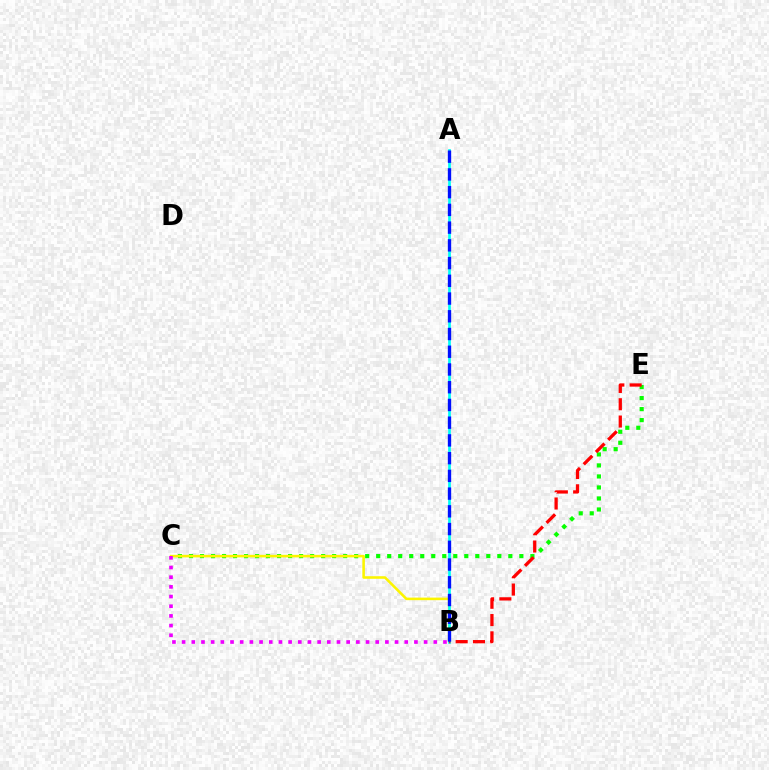{('C', 'E'): [{'color': '#08ff00', 'line_style': 'dotted', 'thickness': 2.99}], ('B', 'C'): [{'color': '#fcf500', 'line_style': 'solid', 'thickness': 1.86}, {'color': '#ee00ff', 'line_style': 'dotted', 'thickness': 2.63}], ('A', 'B'): [{'color': '#00fff6', 'line_style': 'solid', 'thickness': 1.95}, {'color': '#0010ff', 'line_style': 'dashed', 'thickness': 2.41}], ('B', 'E'): [{'color': '#ff0000', 'line_style': 'dashed', 'thickness': 2.35}]}